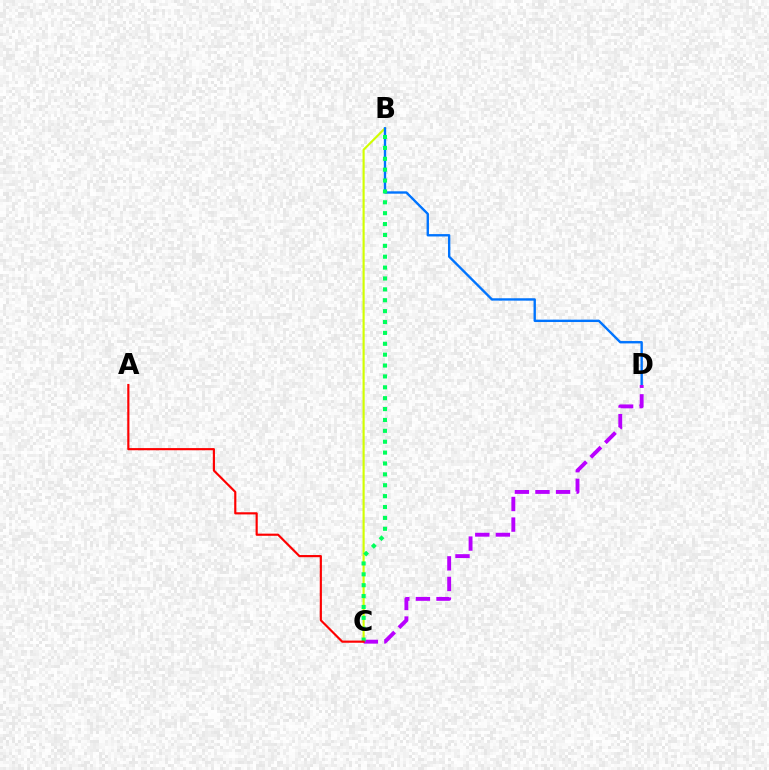{('B', 'C'): [{'color': '#d1ff00', 'line_style': 'solid', 'thickness': 1.54}, {'color': '#00ff5c', 'line_style': 'dotted', 'thickness': 2.96}], ('B', 'D'): [{'color': '#0074ff', 'line_style': 'solid', 'thickness': 1.71}], ('C', 'D'): [{'color': '#b900ff', 'line_style': 'dashed', 'thickness': 2.8}], ('A', 'C'): [{'color': '#ff0000', 'line_style': 'solid', 'thickness': 1.56}]}